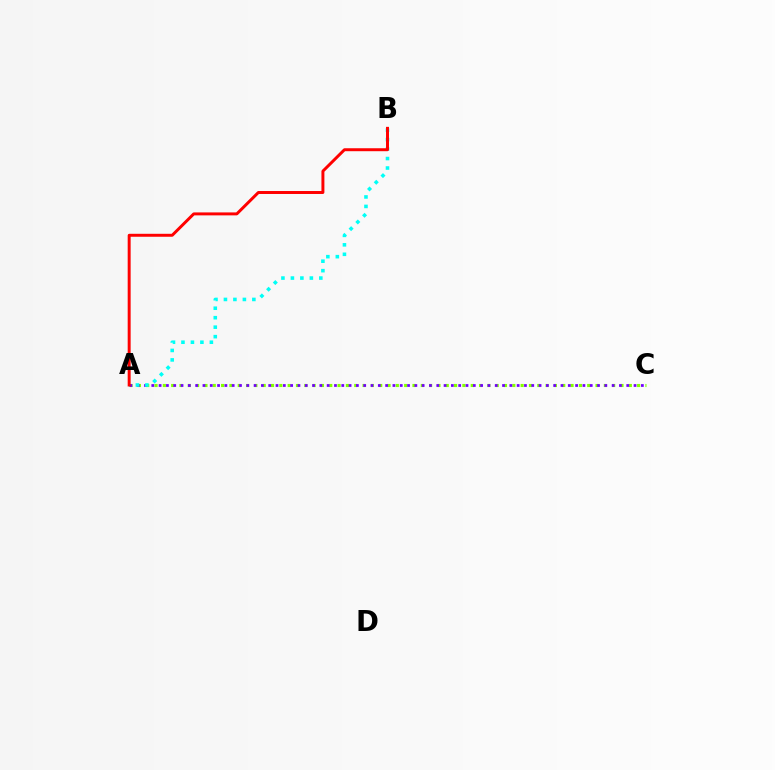{('A', 'C'): [{'color': '#84ff00', 'line_style': 'dotted', 'thickness': 2.26}, {'color': '#7200ff', 'line_style': 'dotted', 'thickness': 1.99}], ('A', 'B'): [{'color': '#00fff6', 'line_style': 'dotted', 'thickness': 2.57}, {'color': '#ff0000', 'line_style': 'solid', 'thickness': 2.13}]}